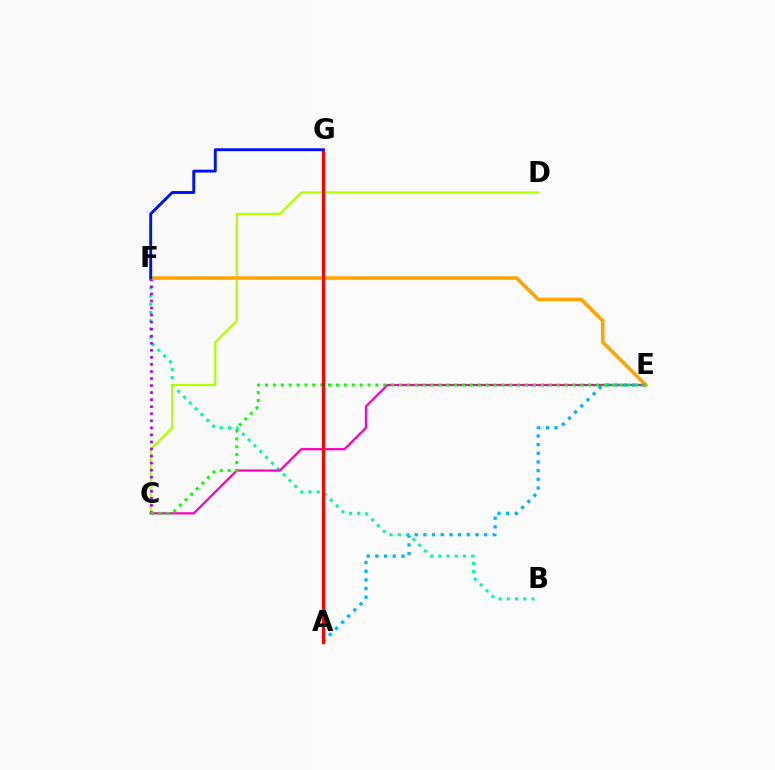{('B', 'F'): [{'color': '#00ff9d', 'line_style': 'dotted', 'thickness': 2.24}], ('C', 'D'): [{'color': '#b3ff00', 'line_style': 'solid', 'thickness': 1.63}], ('C', 'F'): [{'color': '#9b00ff', 'line_style': 'dotted', 'thickness': 1.91}], ('C', 'E'): [{'color': '#ff00bd', 'line_style': 'solid', 'thickness': 1.61}, {'color': '#08ff00', 'line_style': 'dotted', 'thickness': 2.14}], ('A', 'E'): [{'color': '#00b5ff', 'line_style': 'dotted', 'thickness': 2.36}], ('E', 'F'): [{'color': '#ffa500', 'line_style': 'solid', 'thickness': 2.58}], ('A', 'G'): [{'color': '#ff0000', 'line_style': 'solid', 'thickness': 2.34}], ('F', 'G'): [{'color': '#0010ff', 'line_style': 'solid', 'thickness': 2.08}]}